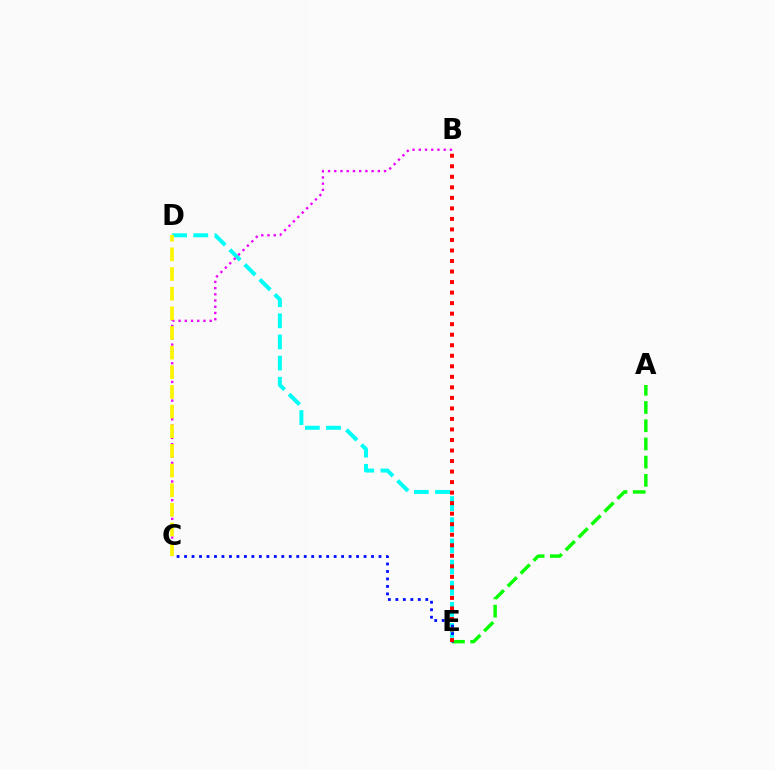{('D', 'E'): [{'color': '#00fff6', 'line_style': 'dashed', 'thickness': 2.87}], ('A', 'E'): [{'color': '#08ff00', 'line_style': 'dashed', 'thickness': 2.47}], ('C', 'E'): [{'color': '#0010ff', 'line_style': 'dotted', 'thickness': 2.03}], ('B', 'C'): [{'color': '#ee00ff', 'line_style': 'dotted', 'thickness': 1.69}], ('B', 'E'): [{'color': '#ff0000', 'line_style': 'dotted', 'thickness': 2.86}], ('C', 'D'): [{'color': '#fcf500', 'line_style': 'dashed', 'thickness': 2.67}]}